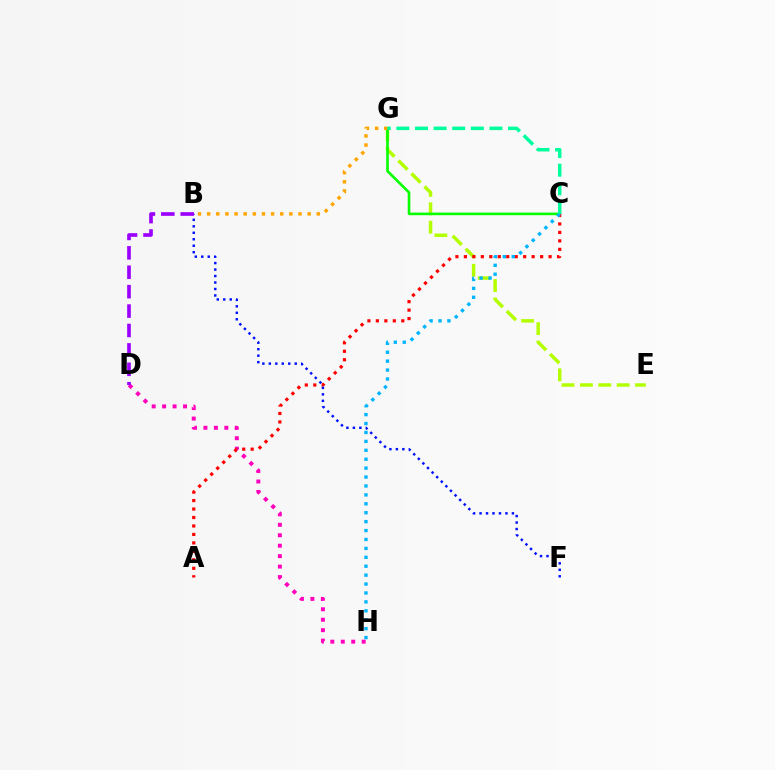{('E', 'G'): [{'color': '#b3ff00', 'line_style': 'dashed', 'thickness': 2.5}], ('C', 'G'): [{'color': '#08ff00', 'line_style': 'solid', 'thickness': 1.89}, {'color': '#00ff9d', 'line_style': 'dashed', 'thickness': 2.53}], ('D', 'H'): [{'color': '#ff00bd', 'line_style': 'dotted', 'thickness': 2.84}], ('A', 'C'): [{'color': '#ff0000', 'line_style': 'dotted', 'thickness': 2.3}], ('C', 'H'): [{'color': '#00b5ff', 'line_style': 'dotted', 'thickness': 2.42}], ('B', 'G'): [{'color': '#ffa500', 'line_style': 'dotted', 'thickness': 2.48}], ('B', 'F'): [{'color': '#0010ff', 'line_style': 'dotted', 'thickness': 1.76}], ('B', 'D'): [{'color': '#9b00ff', 'line_style': 'dashed', 'thickness': 2.64}]}